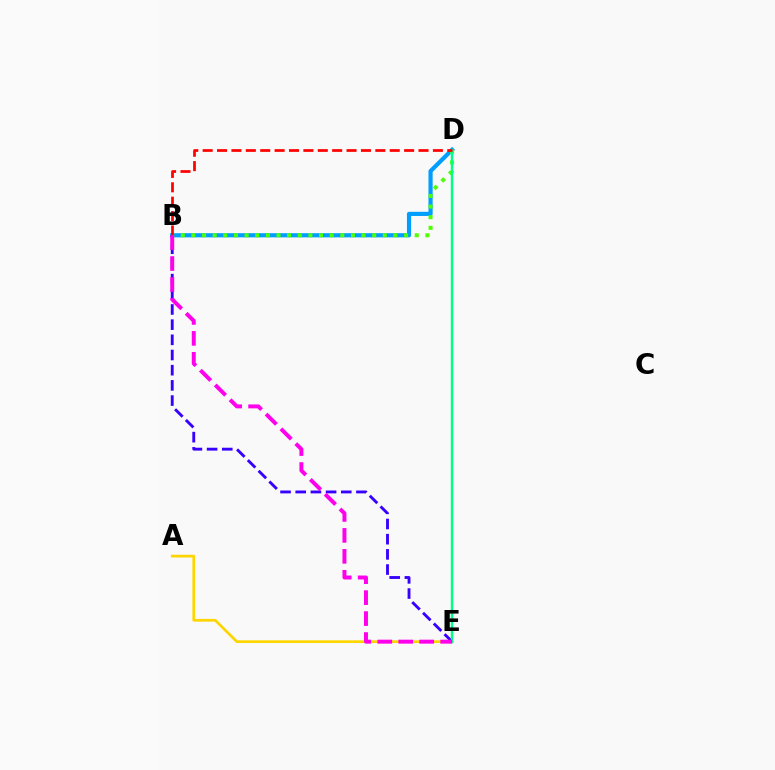{('A', 'E'): [{'color': '#ffd500', 'line_style': 'solid', 'thickness': 1.95}], ('B', 'D'): [{'color': '#009eff', 'line_style': 'solid', 'thickness': 3.0}, {'color': '#4fff00', 'line_style': 'dotted', 'thickness': 2.89}, {'color': '#ff0000', 'line_style': 'dashed', 'thickness': 1.96}], ('B', 'E'): [{'color': '#3700ff', 'line_style': 'dashed', 'thickness': 2.06}, {'color': '#ff00ed', 'line_style': 'dashed', 'thickness': 2.85}], ('D', 'E'): [{'color': '#00ff86', 'line_style': 'solid', 'thickness': 1.78}]}